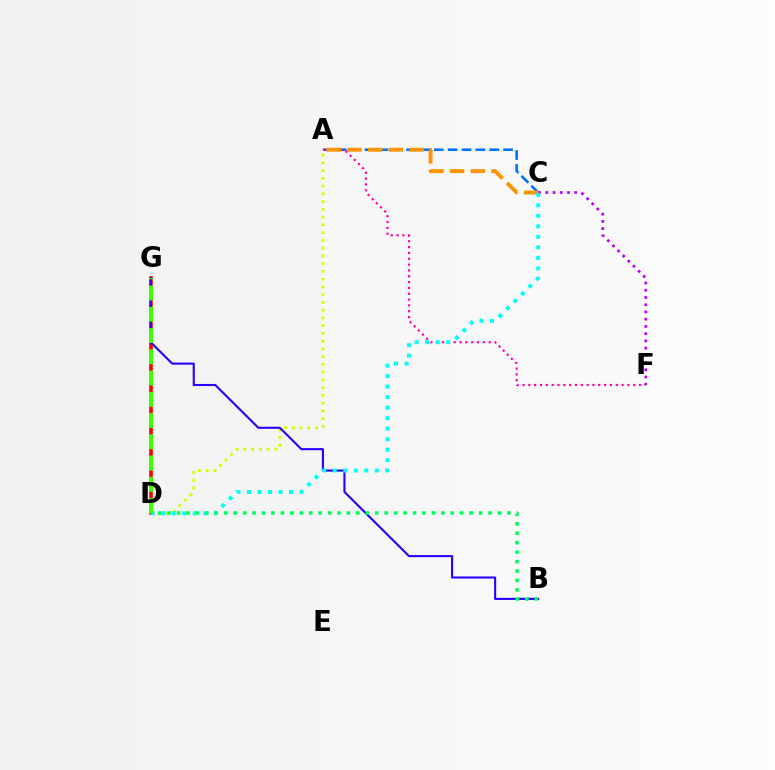{('A', 'C'): [{'color': '#0074ff', 'line_style': 'dashed', 'thickness': 1.88}, {'color': '#ff9400', 'line_style': 'dashed', 'thickness': 2.81}], ('D', 'G'): [{'color': '#ff0000', 'line_style': 'solid', 'thickness': 2.57}, {'color': '#3dff00', 'line_style': 'dashed', 'thickness': 2.89}], ('A', 'D'): [{'color': '#d1ff00', 'line_style': 'dotted', 'thickness': 2.11}], ('A', 'F'): [{'color': '#ff00ac', 'line_style': 'dotted', 'thickness': 1.58}], ('B', 'G'): [{'color': '#2500ff', 'line_style': 'solid', 'thickness': 1.51}], ('C', 'F'): [{'color': '#b900ff', 'line_style': 'dotted', 'thickness': 1.96}], ('C', 'D'): [{'color': '#00fff6', 'line_style': 'dotted', 'thickness': 2.86}], ('B', 'D'): [{'color': '#00ff5c', 'line_style': 'dotted', 'thickness': 2.57}]}